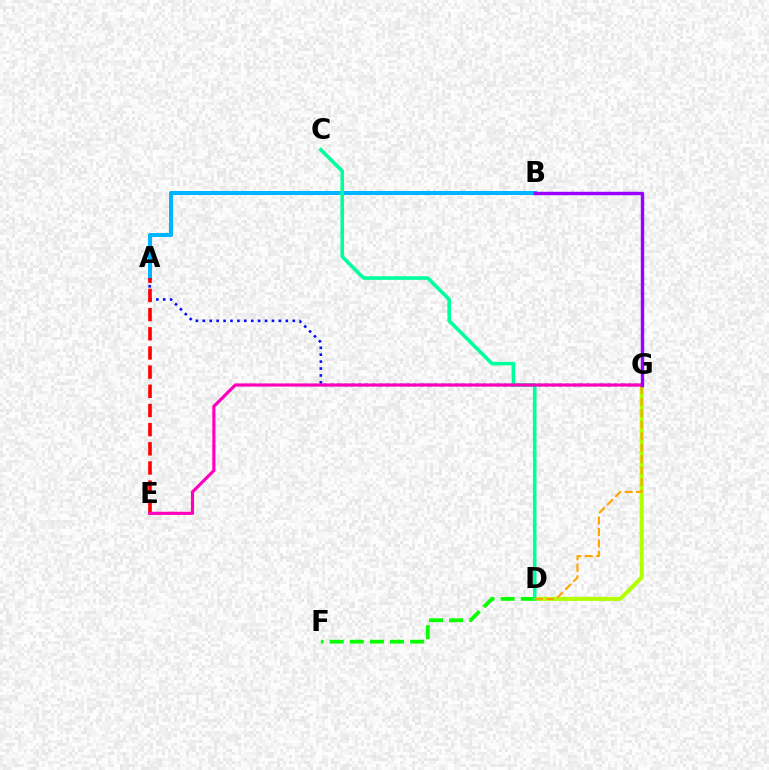{('D', 'G'): [{'color': '#b3ff00', 'line_style': 'solid', 'thickness': 2.93}, {'color': '#ffa500', 'line_style': 'dashed', 'thickness': 1.56}], ('A', 'B'): [{'color': '#00b5ff', 'line_style': 'solid', 'thickness': 2.88}], ('A', 'G'): [{'color': '#0010ff', 'line_style': 'dotted', 'thickness': 1.88}], ('D', 'F'): [{'color': '#08ff00', 'line_style': 'dashed', 'thickness': 2.73}], ('C', 'D'): [{'color': '#00ff9d', 'line_style': 'solid', 'thickness': 2.59}], ('A', 'E'): [{'color': '#ff0000', 'line_style': 'dashed', 'thickness': 2.6}], ('E', 'G'): [{'color': '#ff00bd', 'line_style': 'solid', 'thickness': 2.28}], ('B', 'G'): [{'color': '#9b00ff', 'line_style': 'solid', 'thickness': 2.46}]}